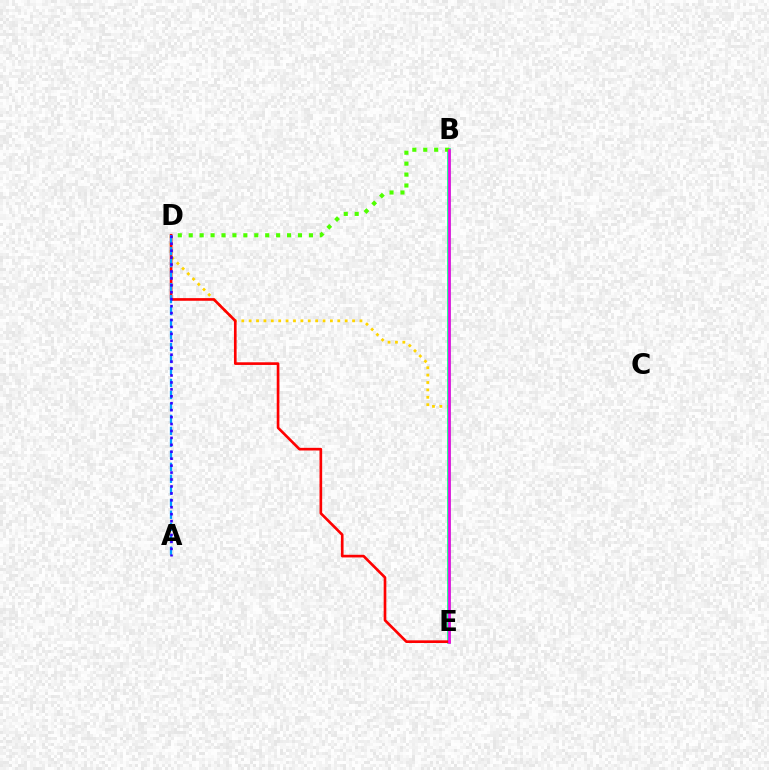{('D', 'E'): [{'color': '#ffd500', 'line_style': 'dotted', 'thickness': 2.01}, {'color': '#ff0000', 'line_style': 'solid', 'thickness': 1.91}], ('B', 'E'): [{'color': '#00ff86', 'line_style': 'solid', 'thickness': 2.63}, {'color': '#ff00ed', 'line_style': 'solid', 'thickness': 1.9}], ('B', 'D'): [{'color': '#4fff00', 'line_style': 'dotted', 'thickness': 2.97}], ('A', 'D'): [{'color': '#009eff', 'line_style': 'dashed', 'thickness': 1.63}, {'color': '#3700ff', 'line_style': 'dotted', 'thickness': 1.88}]}